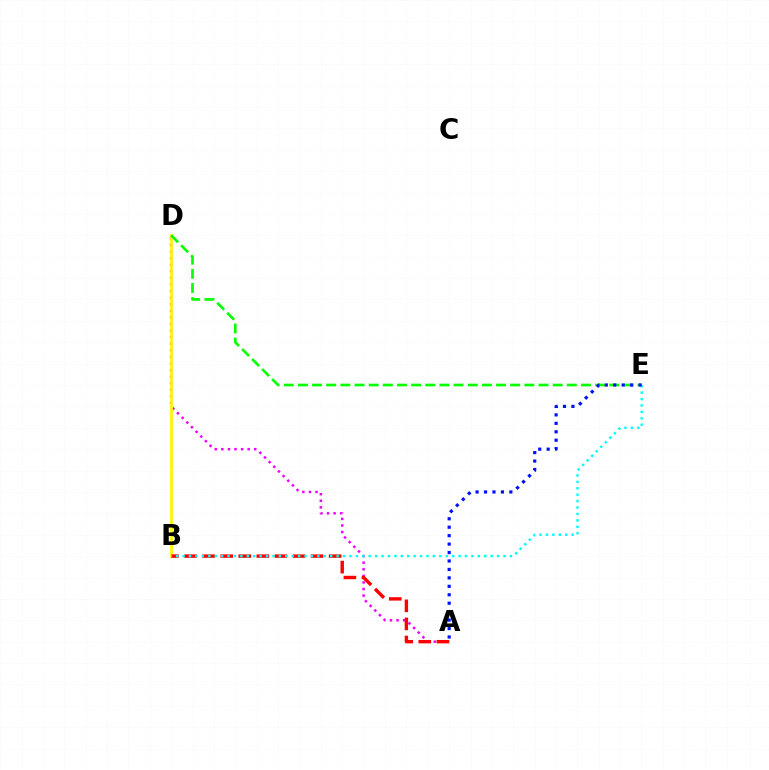{('A', 'D'): [{'color': '#ee00ff', 'line_style': 'dotted', 'thickness': 1.79}], ('B', 'D'): [{'color': '#fcf500', 'line_style': 'solid', 'thickness': 1.95}], ('D', 'E'): [{'color': '#08ff00', 'line_style': 'dashed', 'thickness': 1.92}], ('A', 'B'): [{'color': '#ff0000', 'line_style': 'dashed', 'thickness': 2.46}], ('B', 'E'): [{'color': '#00fff6', 'line_style': 'dotted', 'thickness': 1.74}], ('A', 'E'): [{'color': '#0010ff', 'line_style': 'dotted', 'thickness': 2.29}]}